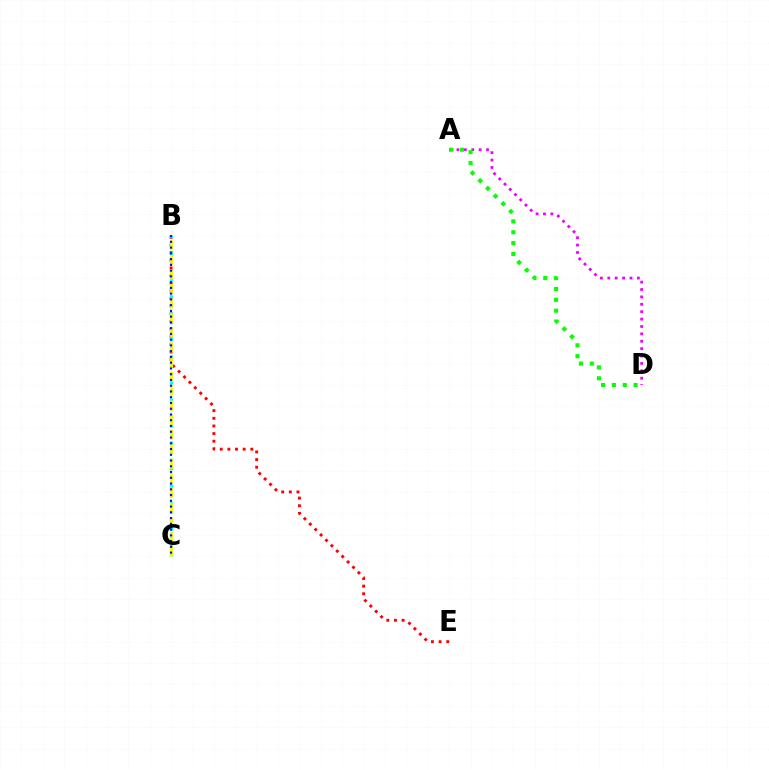{('A', 'D'): [{'color': '#ee00ff', 'line_style': 'dotted', 'thickness': 2.01}, {'color': '#08ff00', 'line_style': 'dotted', 'thickness': 2.95}], ('B', 'E'): [{'color': '#ff0000', 'line_style': 'dotted', 'thickness': 2.08}], ('B', 'C'): [{'color': '#00fff6', 'line_style': 'dotted', 'thickness': 2.34}, {'color': '#fcf500', 'line_style': 'dashed', 'thickness': 1.98}, {'color': '#0010ff', 'line_style': 'dotted', 'thickness': 1.56}]}